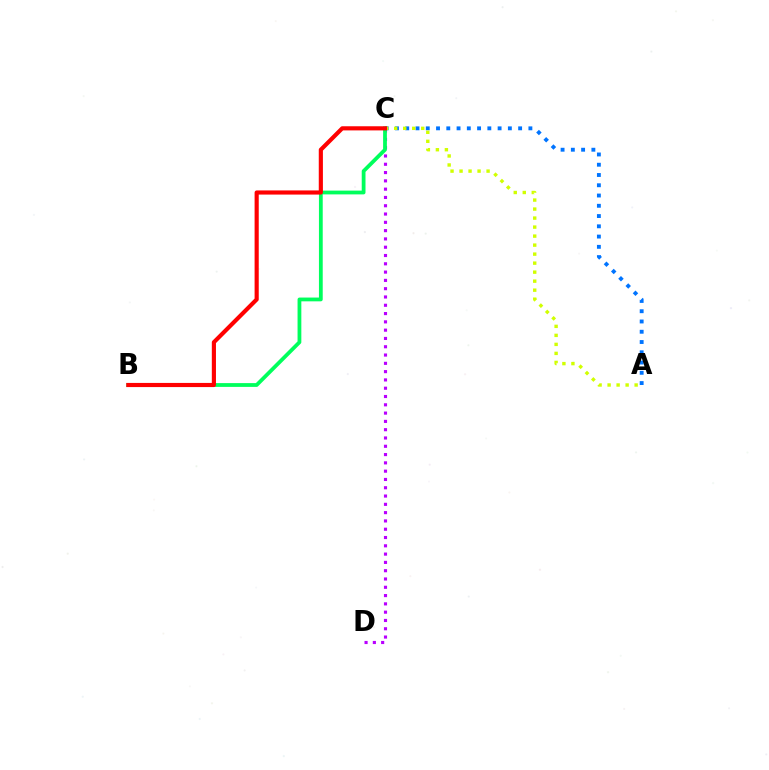{('C', 'D'): [{'color': '#b900ff', 'line_style': 'dotted', 'thickness': 2.25}], ('A', 'C'): [{'color': '#0074ff', 'line_style': 'dotted', 'thickness': 2.79}, {'color': '#d1ff00', 'line_style': 'dotted', 'thickness': 2.45}], ('B', 'C'): [{'color': '#00ff5c', 'line_style': 'solid', 'thickness': 2.72}, {'color': '#ff0000', 'line_style': 'solid', 'thickness': 2.98}]}